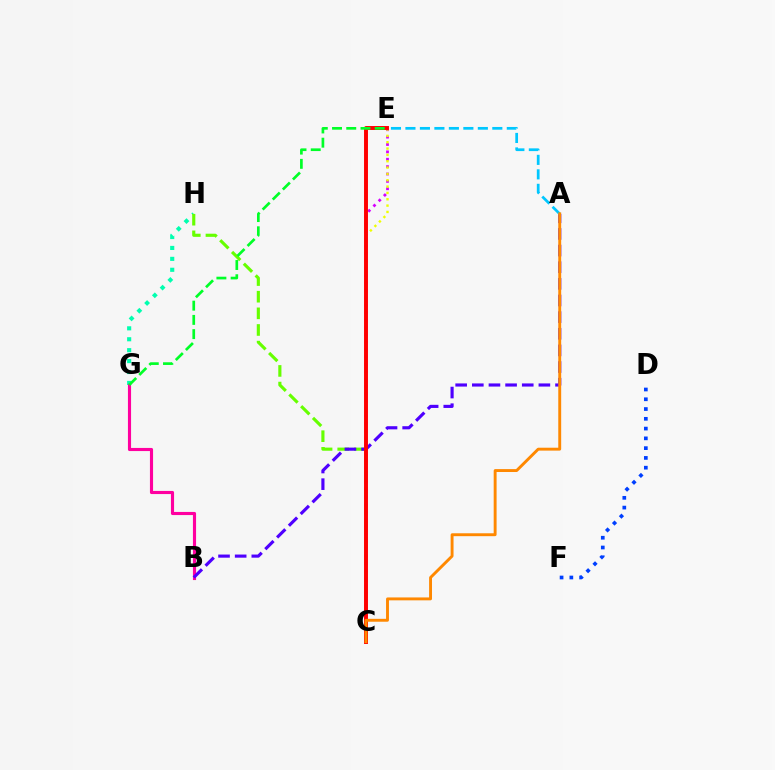{('G', 'H'): [{'color': '#00ffaf', 'line_style': 'dotted', 'thickness': 2.97}], ('C', 'H'): [{'color': '#66ff00', 'line_style': 'dashed', 'thickness': 2.26}], ('C', 'E'): [{'color': '#d600ff', 'line_style': 'dotted', 'thickness': 2.01}, {'color': '#eeff00', 'line_style': 'dotted', 'thickness': 1.72}, {'color': '#ff0000', 'line_style': 'solid', 'thickness': 2.83}], ('B', 'G'): [{'color': '#ff00a0', 'line_style': 'solid', 'thickness': 2.25}], ('A', 'B'): [{'color': '#4f00ff', 'line_style': 'dashed', 'thickness': 2.26}], ('A', 'E'): [{'color': '#00c7ff', 'line_style': 'dashed', 'thickness': 1.97}], ('A', 'C'): [{'color': '#ff8800', 'line_style': 'solid', 'thickness': 2.09}], ('D', 'F'): [{'color': '#003fff', 'line_style': 'dotted', 'thickness': 2.66}], ('E', 'G'): [{'color': '#00ff27', 'line_style': 'dashed', 'thickness': 1.93}]}